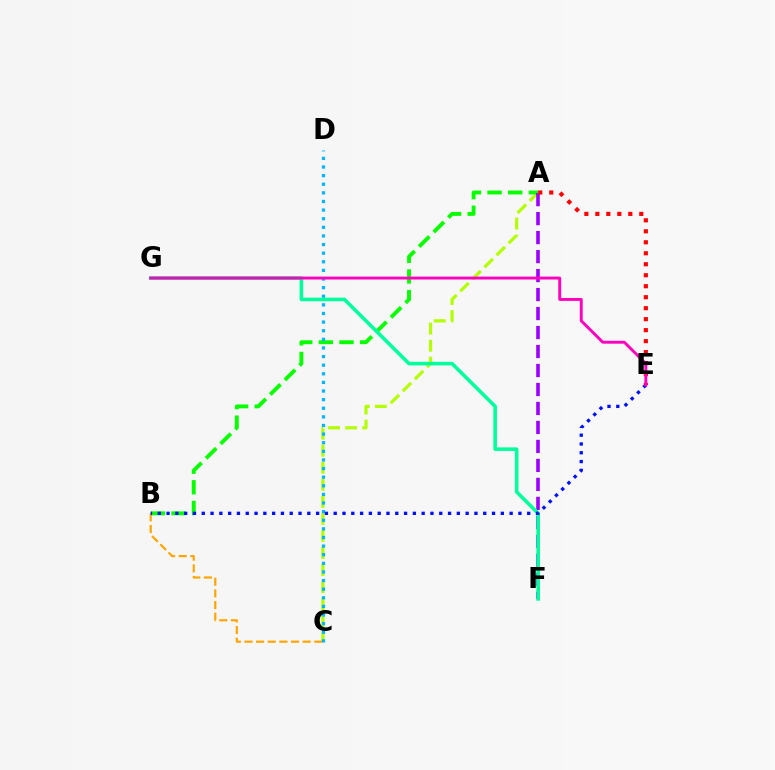{('A', 'C'): [{'color': '#b3ff00', 'line_style': 'dashed', 'thickness': 2.32}], ('A', 'B'): [{'color': '#08ff00', 'line_style': 'dashed', 'thickness': 2.8}], ('B', 'C'): [{'color': '#ffa500', 'line_style': 'dashed', 'thickness': 1.58}], ('A', 'F'): [{'color': '#9b00ff', 'line_style': 'dashed', 'thickness': 2.58}], ('C', 'D'): [{'color': '#00b5ff', 'line_style': 'dotted', 'thickness': 2.34}], ('F', 'G'): [{'color': '#00ff9d', 'line_style': 'solid', 'thickness': 2.57}], ('B', 'E'): [{'color': '#0010ff', 'line_style': 'dotted', 'thickness': 2.39}], ('A', 'E'): [{'color': '#ff0000', 'line_style': 'dotted', 'thickness': 2.98}], ('E', 'G'): [{'color': '#ff00bd', 'line_style': 'solid', 'thickness': 2.1}]}